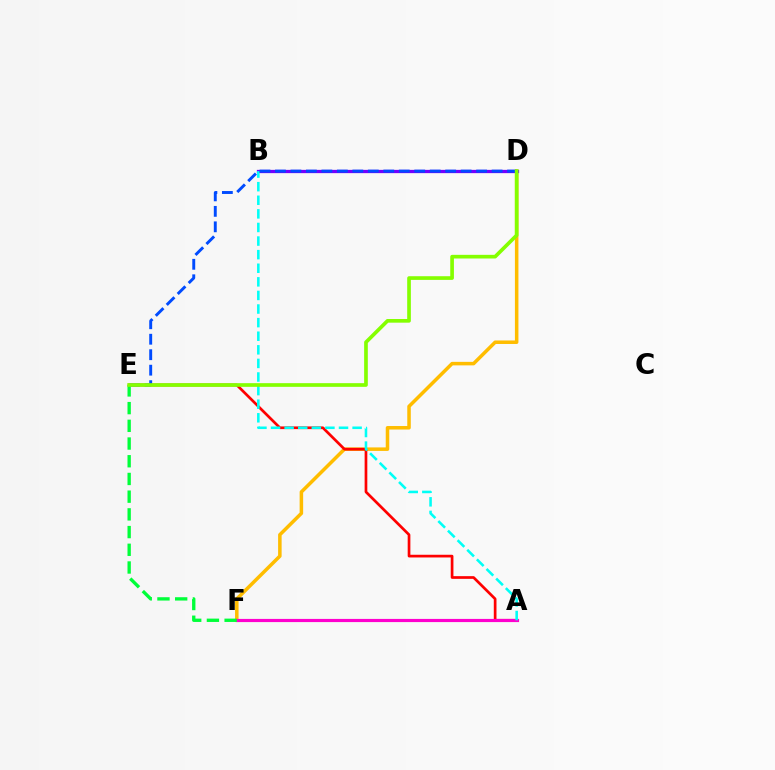{('D', 'F'): [{'color': '#ffbd00', 'line_style': 'solid', 'thickness': 2.53}], ('A', 'E'): [{'color': '#ff0000', 'line_style': 'solid', 'thickness': 1.94}], ('A', 'F'): [{'color': '#ff00cf', 'line_style': 'solid', 'thickness': 2.29}], ('E', 'F'): [{'color': '#00ff39', 'line_style': 'dashed', 'thickness': 2.41}], ('B', 'D'): [{'color': '#7200ff', 'line_style': 'solid', 'thickness': 2.35}], ('A', 'B'): [{'color': '#00fff6', 'line_style': 'dashed', 'thickness': 1.85}], ('D', 'E'): [{'color': '#004bff', 'line_style': 'dashed', 'thickness': 2.1}, {'color': '#84ff00', 'line_style': 'solid', 'thickness': 2.64}]}